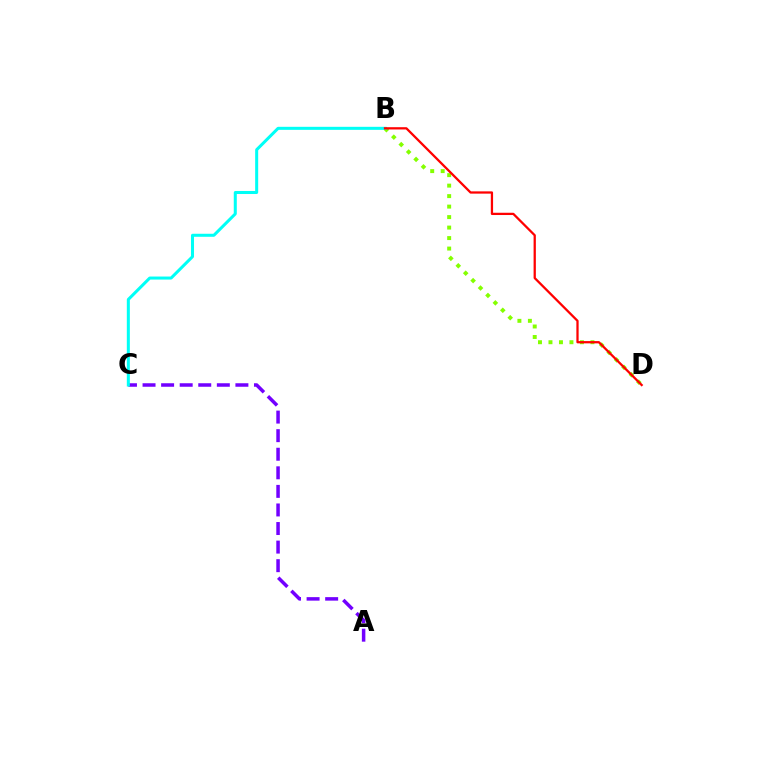{('A', 'C'): [{'color': '#7200ff', 'line_style': 'dashed', 'thickness': 2.52}], ('B', 'D'): [{'color': '#84ff00', 'line_style': 'dotted', 'thickness': 2.85}, {'color': '#ff0000', 'line_style': 'solid', 'thickness': 1.63}], ('B', 'C'): [{'color': '#00fff6', 'line_style': 'solid', 'thickness': 2.18}]}